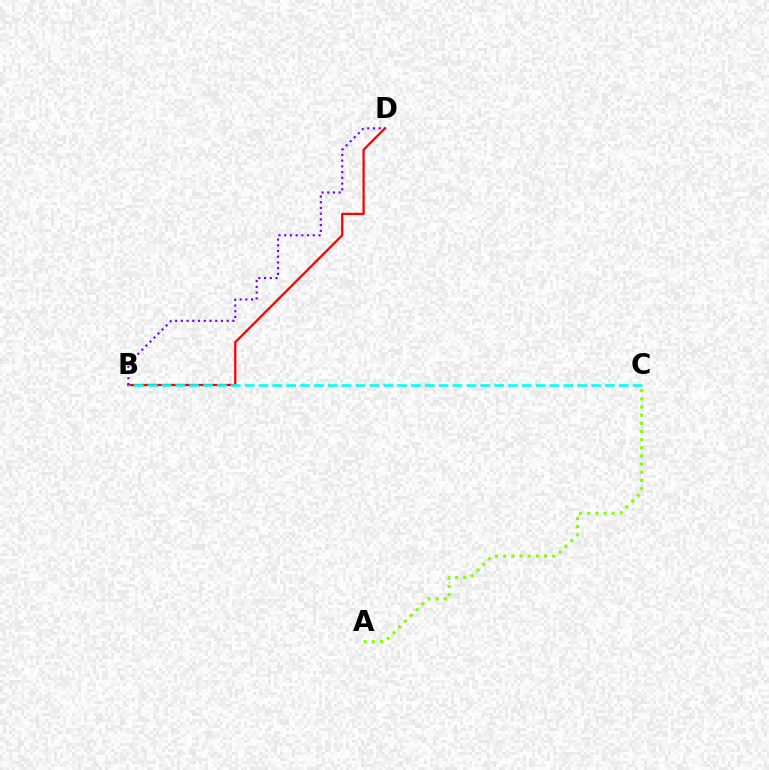{('B', 'D'): [{'color': '#ff0000', 'line_style': 'solid', 'thickness': 1.63}, {'color': '#7200ff', 'line_style': 'dotted', 'thickness': 1.56}], ('A', 'C'): [{'color': '#84ff00', 'line_style': 'dotted', 'thickness': 2.22}], ('B', 'C'): [{'color': '#00fff6', 'line_style': 'dashed', 'thickness': 1.88}]}